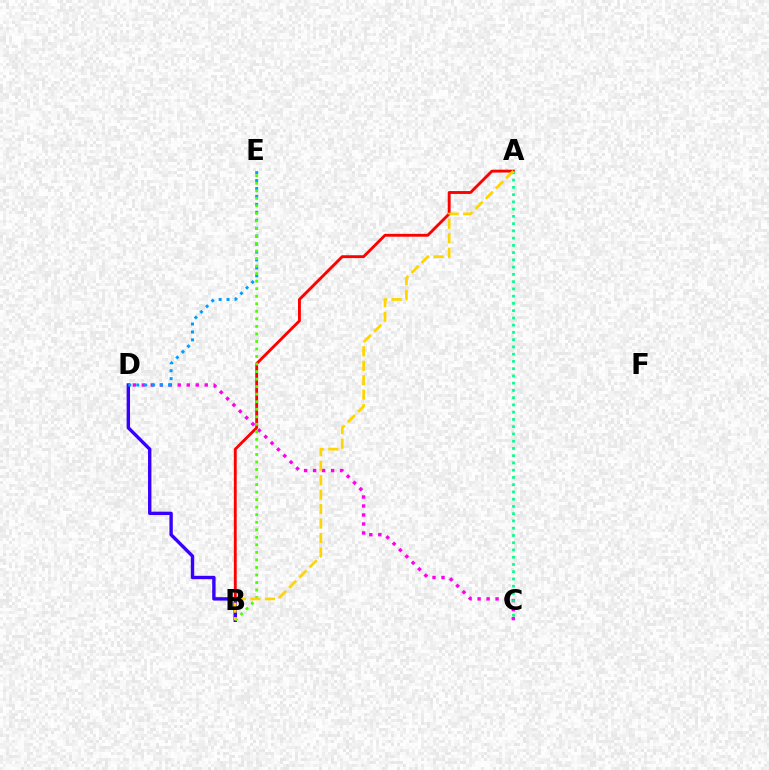{('A', 'B'): [{'color': '#ff0000', 'line_style': 'solid', 'thickness': 2.07}, {'color': '#ffd500', 'line_style': 'dashed', 'thickness': 1.96}], ('C', 'D'): [{'color': '#ff00ed', 'line_style': 'dotted', 'thickness': 2.44}], ('B', 'D'): [{'color': '#3700ff', 'line_style': 'solid', 'thickness': 2.44}], ('D', 'E'): [{'color': '#009eff', 'line_style': 'dotted', 'thickness': 2.16}], ('A', 'C'): [{'color': '#00ff86', 'line_style': 'dotted', 'thickness': 1.97}], ('B', 'E'): [{'color': '#4fff00', 'line_style': 'dotted', 'thickness': 2.05}]}